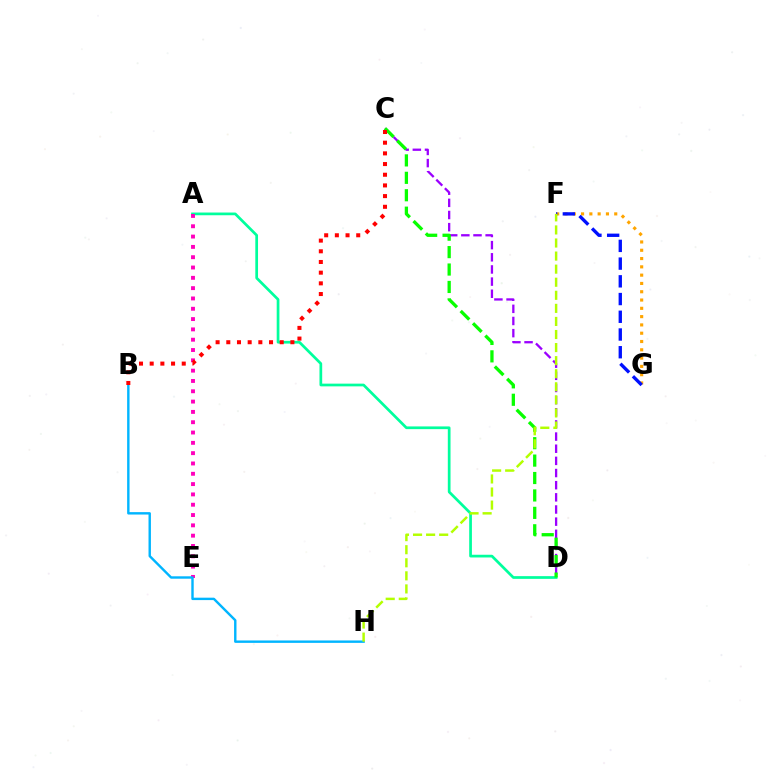{('A', 'D'): [{'color': '#00ff9d', 'line_style': 'solid', 'thickness': 1.96}], ('C', 'D'): [{'color': '#9b00ff', 'line_style': 'dashed', 'thickness': 1.65}, {'color': '#08ff00', 'line_style': 'dashed', 'thickness': 2.37}], ('F', 'G'): [{'color': '#ffa500', 'line_style': 'dotted', 'thickness': 2.25}, {'color': '#0010ff', 'line_style': 'dashed', 'thickness': 2.41}], ('A', 'E'): [{'color': '#ff00bd', 'line_style': 'dotted', 'thickness': 2.8}], ('B', 'H'): [{'color': '#00b5ff', 'line_style': 'solid', 'thickness': 1.73}], ('B', 'C'): [{'color': '#ff0000', 'line_style': 'dotted', 'thickness': 2.9}], ('F', 'H'): [{'color': '#b3ff00', 'line_style': 'dashed', 'thickness': 1.78}]}